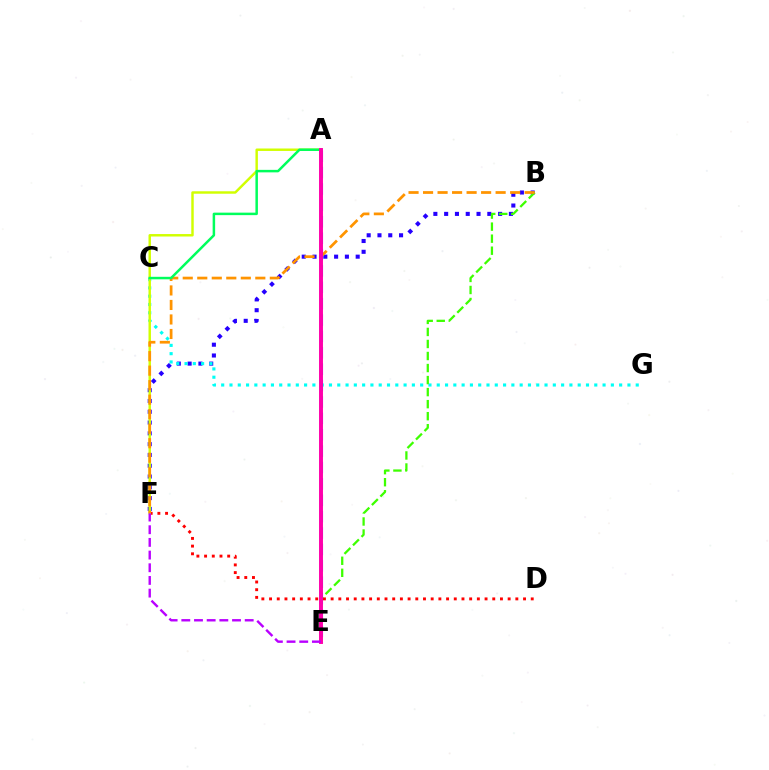{('B', 'F'): [{'color': '#2500ff', 'line_style': 'dotted', 'thickness': 2.93}, {'color': '#ff9400', 'line_style': 'dashed', 'thickness': 1.97}], ('C', 'G'): [{'color': '#00fff6', 'line_style': 'dotted', 'thickness': 2.25}], ('D', 'F'): [{'color': '#ff0000', 'line_style': 'dotted', 'thickness': 2.09}], ('A', 'F'): [{'color': '#d1ff00', 'line_style': 'solid', 'thickness': 1.76}], ('B', 'E'): [{'color': '#3dff00', 'line_style': 'dashed', 'thickness': 1.63}], ('A', 'E'): [{'color': '#0074ff', 'line_style': 'dashed', 'thickness': 2.23}, {'color': '#ff00ac', 'line_style': 'solid', 'thickness': 2.83}], ('A', 'C'): [{'color': '#00ff5c', 'line_style': 'solid', 'thickness': 1.79}], ('E', 'F'): [{'color': '#b900ff', 'line_style': 'dashed', 'thickness': 1.72}]}